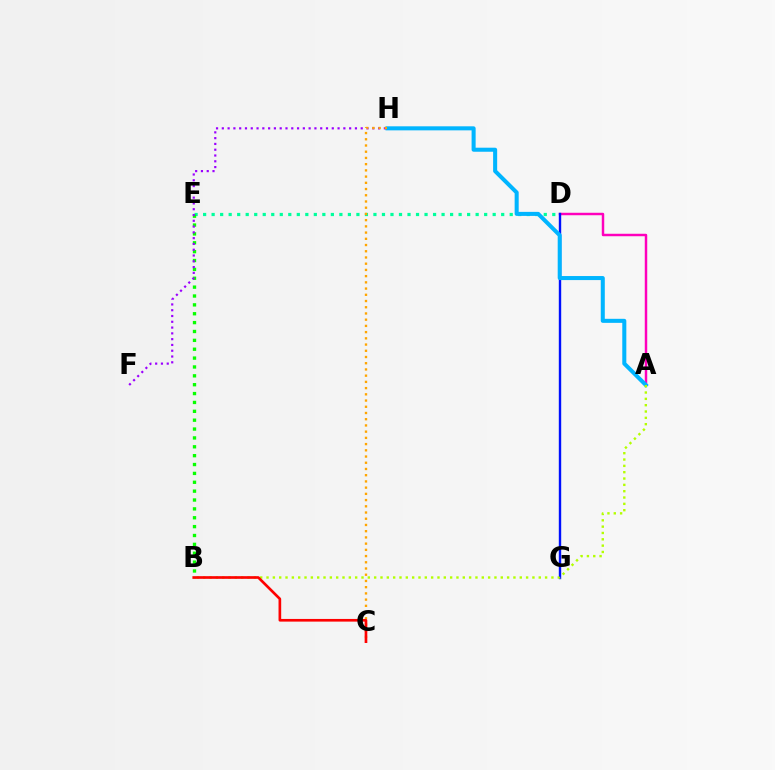{('D', 'E'): [{'color': '#00ff9d', 'line_style': 'dotted', 'thickness': 2.31}], ('A', 'D'): [{'color': '#ff00bd', 'line_style': 'solid', 'thickness': 1.77}], ('B', 'E'): [{'color': '#08ff00', 'line_style': 'dotted', 'thickness': 2.41}], ('D', 'G'): [{'color': '#0010ff', 'line_style': 'solid', 'thickness': 1.73}], ('A', 'H'): [{'color': '#00b5ff', 'line_style': 'solid', 'thickness': 2.91}], ('F', 'H'): [{'color': '#9b00ff', 'line_style': 'dotted', 'thickness': 1.57}], ('C', 'H'): [{'color': '#ffa500', 'line_style': 'dotted', 'thickness': 1.69}], ('A', 'B'): [{'color': '#b3ff00', 'line_style': 'dotted', 'thickness': 1.72}], ('B', 'C'): [{'color': '#ff0000', 'line_style': 'solid', 'thickness': 1.92}]}